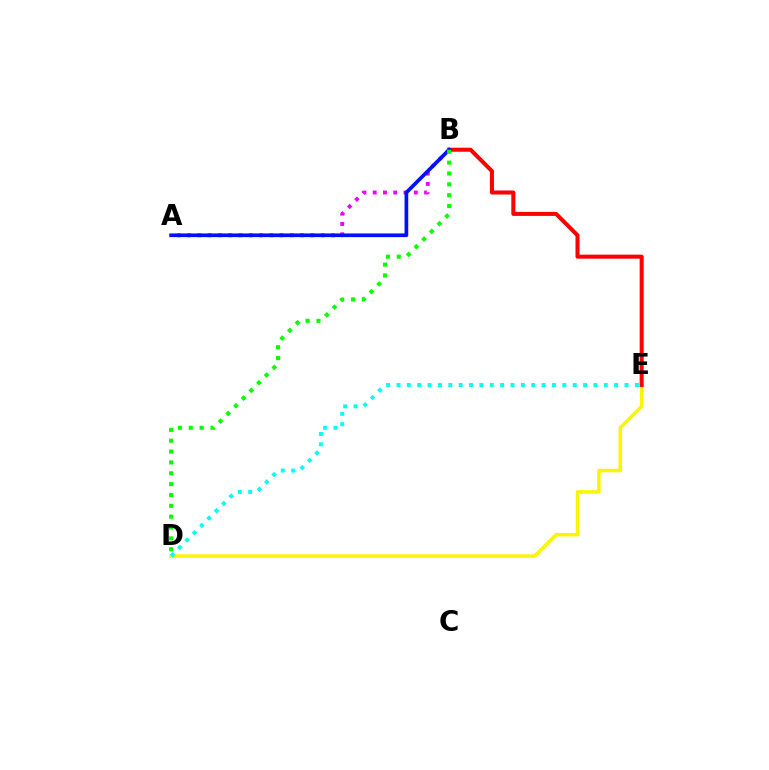{('A', 'B'): [{'color': '#ee00ff', 'line_style': 'dotted', 'thickness': 2.79}, {'color': '#0010ff', 'line_style': 'solid', 'thickness': 2.66}], ('D', 'E'): [{'color': '#fcf500', 'line_style': 'solid', 'thickness': 2.53}, {'color': '#00fff6', 'line_style': 'dotted', 'thickness': 2.82}], ('B', 'E'): [{'color': '#ff0000', 'line_style': 'solid', 'thickness': 2.91}], ('B', 'D'): [{'color': '#08ff00', 'line_style': 'dotted', 'thickness': 2.95}]}